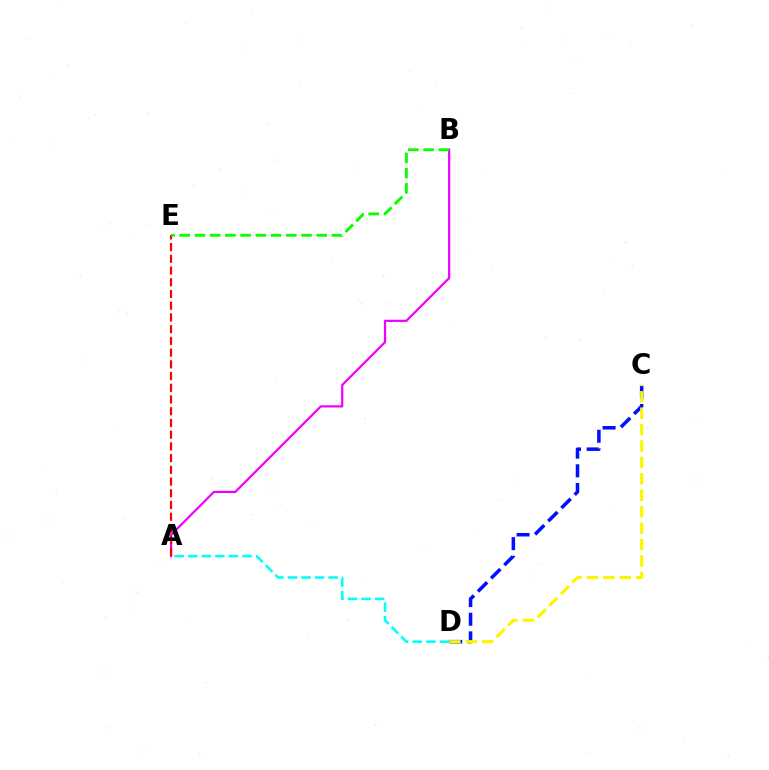{('C', 'D'): [{'color': '#0010ff', 'line_style': 'dashed', 'thickness': 2.53}, {'color': '#fcf500', 'line_style': 'dashed', 'thickness': 2.23}], ('A', 'B'): [{'color': '#ee00ff', 'line_style': 'solid', 'thickness': 1.58}], ('A', 'E'): [{'color': '#ff0000', 'line_style': 'dashed', 'thickness': 1.59}], ('B', 'E'): [{'color': '#08ff00', 'line_style': 'dashed', 'thickness': 2.07}], ('A', 'D'): [{'color': '#00fff6', 'line_style': 'dashed', 'thickness': 1.84}]}